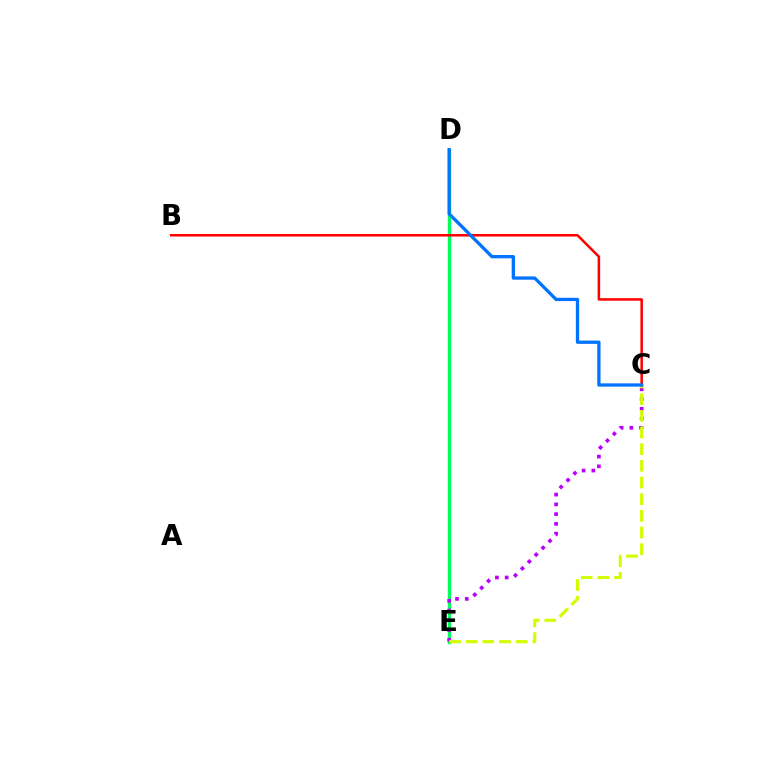{('D', 'E'): [{'color': '#00ff5c', 'line_style': 'solid', 'thickness': 2.41}], ('C', 'E'): [{'color': '#b900ff', 'line_style': 'dotted', 'thickness': 2.65}, {'color': '#d1ff00', 'line_style': 'dashed', 'thickness': 2.26}], ('B', 'C'): [{'color': '#ff0000', 'line_style': 'solid', 'thickness': 1.81}], ('C', 'D'): [{'color': '#0074ff', 'line_style': 'solid', 'thickness': 2.38}]}